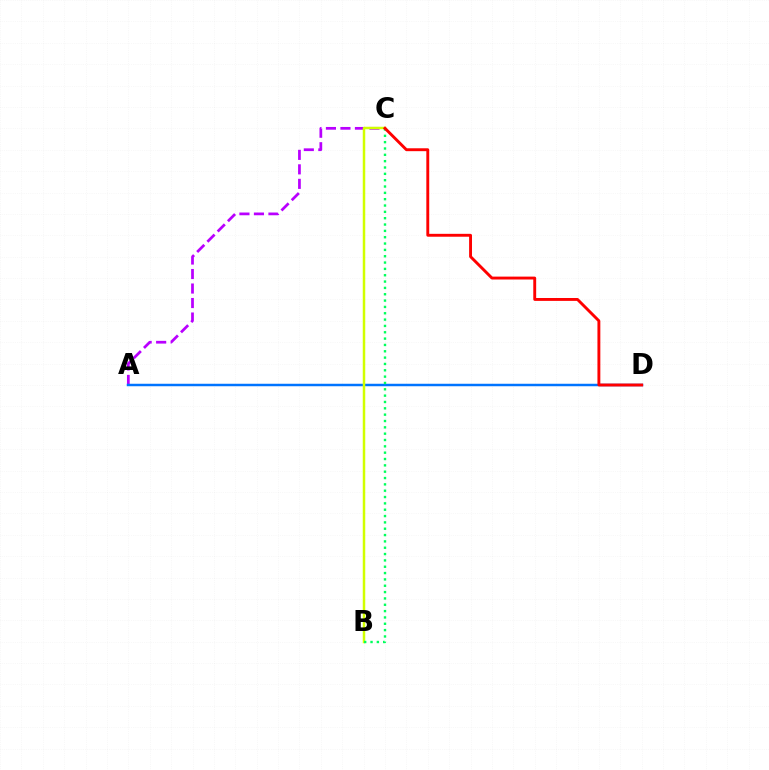{('A', 'C'): [{'color': '#b900ff', 'line_style': 'dashed', 'thickness': 1.97}], ('A', 'D'): [{'color': '#0074ff', 'line_style': 'solid', 'thickness': 1.78}], ('B', 'C'): [{'color': '#d1ff00', 'line_style': 'solid', 'thickness': 1.79}, {'color': '#00ff5c', 'line_style': 'dotted', 'thickness': 1.72}], ('C', 'D'): [{'color': '#ff0000', 'line_style': 'solid', 'thickness': 2.08}]}